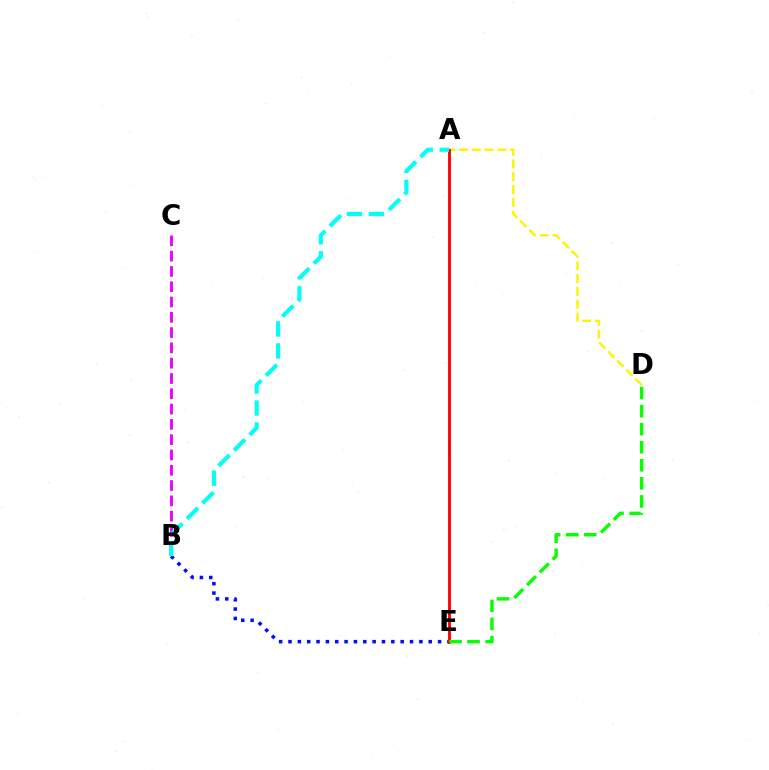{('A', 'D'): [{'color': '#fcf500', 'line_style': 'dashed', 'thickness': 1.74}], ('B', 'C'): [{'color': '#ee00ff', 'line_style': 'dashed', 'thickness': 2.08}], ('B', 'E'): [{'color': '#0010ff', 'line_style': 'dotted', 'thickness': 2.54}], ('A', 'E'): [{'color': '#ff0000', 'line_style': 'solid', 'thickness': 2.07}], ('A', 'B'): [{'color': '#00fff6', 'line_style': 'dashed', 'thickness': 2.99}], ('D', 'E'): [{'color': '#08ff00', 'line_style': 'dashed', 'thickness': 2.45}]}